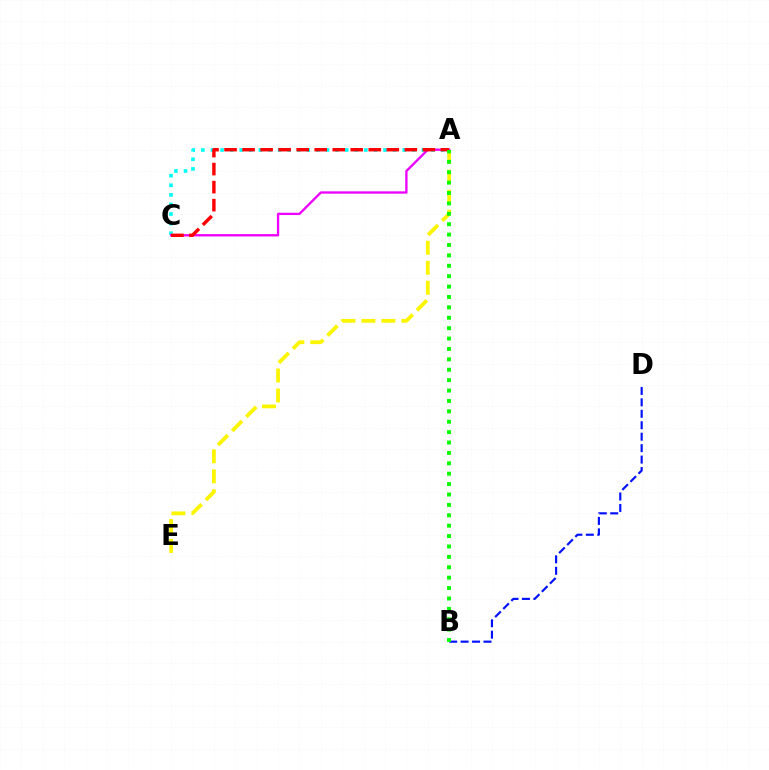{('A', 'C'): [{'color': '#00fff6', 'line_style': 'dotted', 'thickness': 2.6}, {'color': '#ee00ff', 'line_style': 'solid', 'thickness': 1.67}, {'color': '#ff0000', 'line_style': 'dashed', 'thickness': 2.45}], ('B', 'D'): [{'color': '#0010ff', 'line_style': 'dashed', 'thickness': 1.55}], ('A', 'E'): [{'color': '#fcf500', 'line_style': 'dashed', 'thickness': 2.72}], ('A', 'B'): [{'color': '#08ff00', 'line_style': 'dotted', 'thickness': 2.82}]}